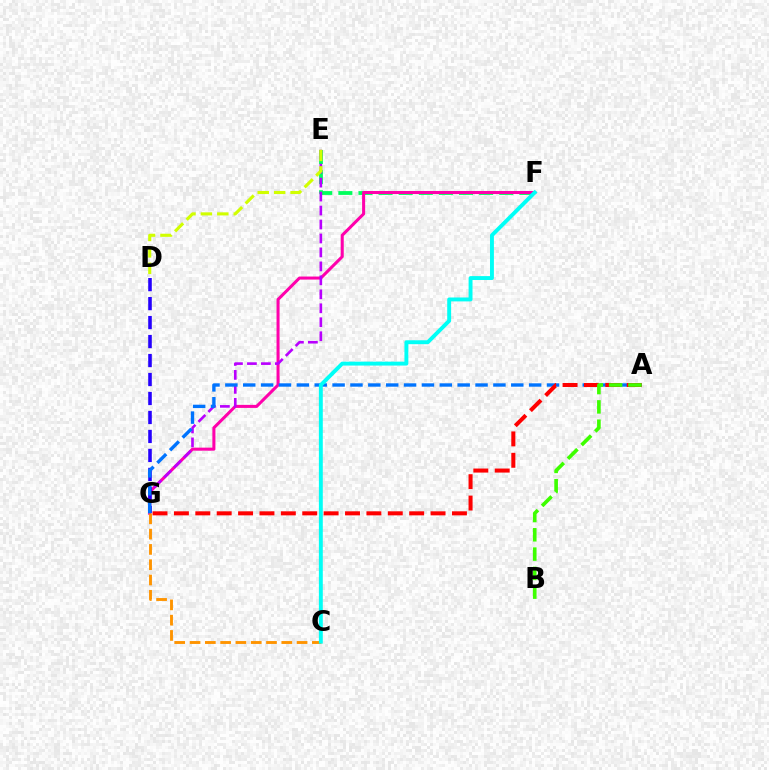{('E', 'F'): [{'color': '#00ff5c', 'line_style': 'dashed', 'thickness': 2.73}], ('F', 'G'): [{'color': '#ff00ac', 'line_style': 'solid', 'thickness': 2.19}], ('E', 'G'): [{'color': '#b900ff', 'line_style': 'dashed', 'thickness': 1.9}], ('D', 'G'): [{'color': '#2500ff', 'line_style': 'dashed', 'thickness': 2.58}], ('D', 'E'): [{'color': '#d1ff00', 'line_style': 'dashed', 'thickness': 2.23}], ('A', 'G'): [{'color': '#0074ff', 'line_style': 'dashed', 'thickness': 2.43}, {'color': '#ff0000', 'line_style': 'dashed', 'thickness': 2.91}], ('A', 'B'): [{'color': '#3dff00', 'line_style': 'dashed', 'thickness': 2.62}], ('C', 'G'): [{'color': '#ff9400', 'line_style': 'dashed', 'thickness': 2.08}], ('C', 'F'): [{'color': '#00fff6', 'line_style': 'solid', 'thickness': 2.81}]}